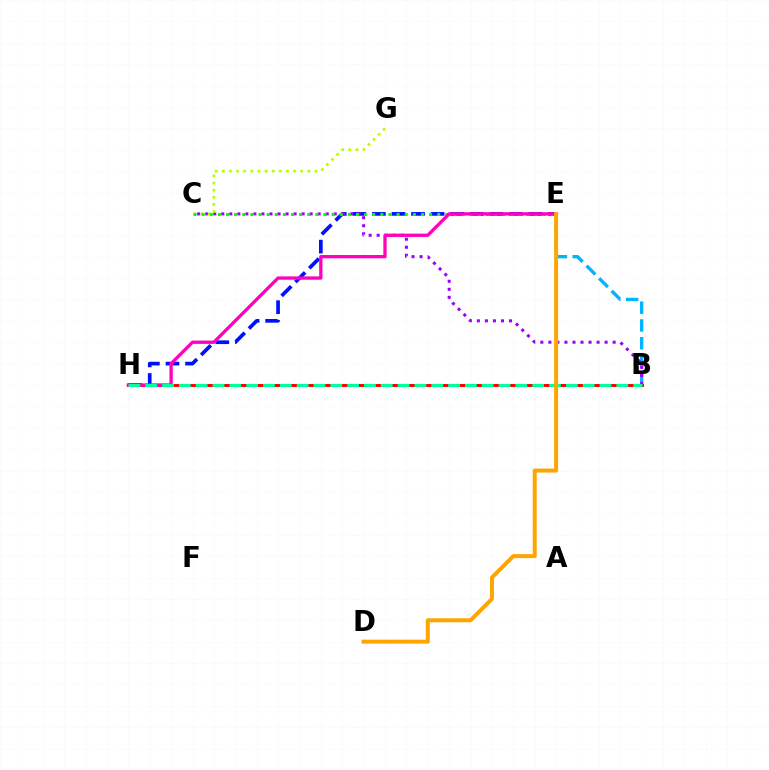{('E', 'H'): [{'color': '#0010ff', 'line_style': 'dashed', 'thickness': 2.66}, {'color': '#ff00bd', 'line_style': 'solid', 'thickness': 2.38}], ('B', 'E'): [{'color': '#00b5ff', 'line_style': 'dashed', 'thickness': 2.42}], ('B', 'C'): [{'color': '#9b00ff', 'line_style': 'dotted', 'thickness': 2.18}], ('C', 'G'): [{'color': '#b3ff00', 'line_style': 'dotted', 'thickness': 1.93}], ('B', 'H'): [{'color': '#ff0000', 'line_style': 'solid', 'thickness': 2.14}, {'color': '#00ff9d', 'line_style': 'dashed', 'thickness': 2.29}], ('C', 'E'): [{'color': '#08ff00', 'line_style': 'dotted', 'thickness': 2.21}], ('D', 'E'): [{'color': '#ffa500', 'line_style': 'solid', 'thickness': 2.87}]}